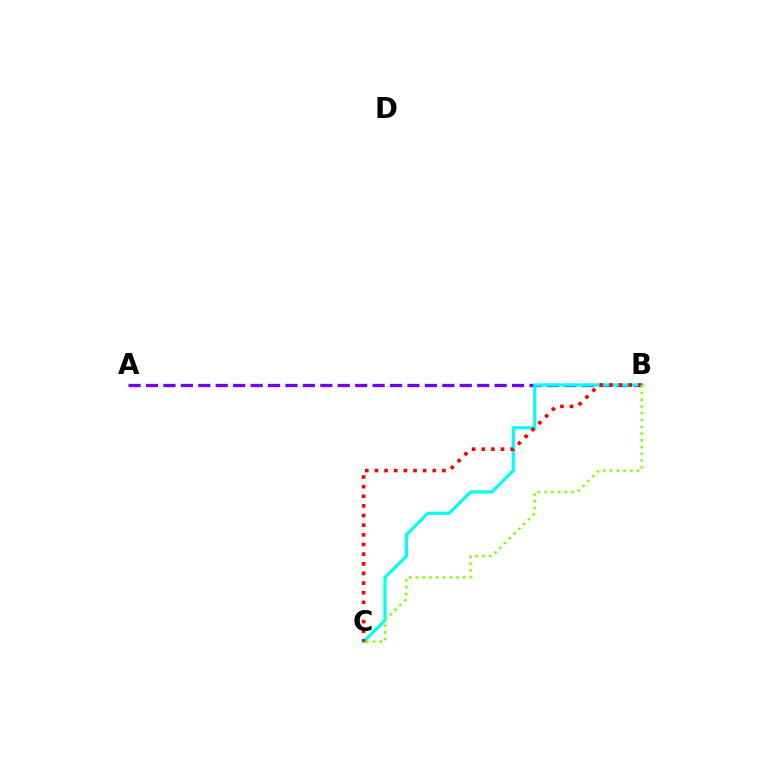{('A', 'B'): [{'color': '#7200ff', 'line_style': 'dashed', 'thickness': 2.37}], ('B', 'C'): [{'color': '#00fff6', 'line_style': 'solid', 'thickness': 2.31}, {'color': '#ff0000', 'line_style': 'dotted', 'thickness': 2.62}, {'color': '#84ff00', 'line_style': 'dotted', 'thickness': 1.84}]}